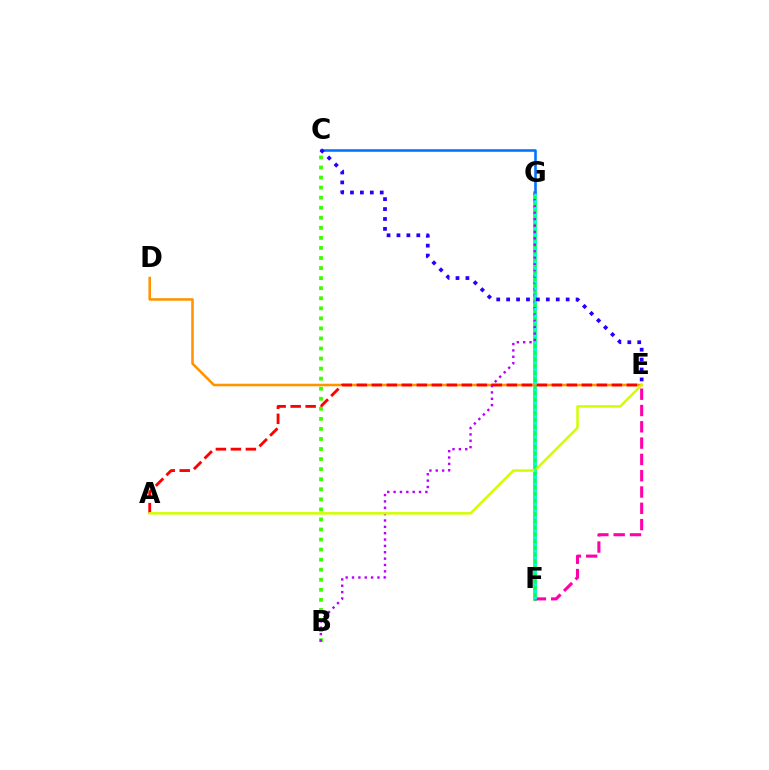{('F', 'G'): [{'color': '#00ff5c', 'line_style': 'solid', 'thickness': 2.68}, {'color': '#00fff6', 'line_style': 'dotted', 'thickness': 1.83}], ('D', 'E'): [{'color': '#ff9400', 'line_style': 'solid', 'thickness': 1.86}], ('A', 'E'): [{'color': '#ff0000', 'line_style': 'dashed', 'thickness': 2.04}, {'color': '#d1ff00', 'line_style': 'solid', 'thickness': 1.81}], ('B', 'C'): [{'color': '#3dff00', 'line_style': 'dotted', 'thickness': 2.73}], ('C', 'G'): [{'color': '#0074ff', 'line_style': 'solid', 'thickness': 1.86}], ('B', 'G'): [{'color': '#b900ff', 'line_style': 'dotted', 'thickness': 1.73}], ('E', 'F'): [{'color': '#ff00ac', 'line_style': 'dashed', 'thickness': 2.21}], ('C', 'E'): [{'color': '#2500ff', 'line_style': 'dotted', 'thickness': 2.69}]}